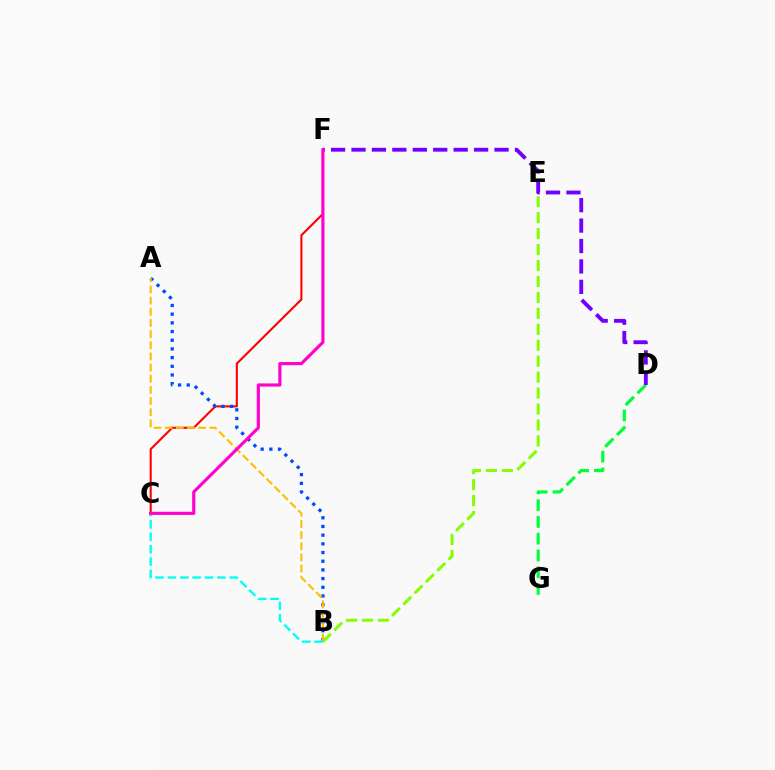{('C', 'F'): [{'color': '#ff0000', 'line_style': 'solid', 'thickness': 1.51}, {'color': '#ff00cf', 'line_style': 'solid', 'thickness': 2.26}], ('D', 'G'): [{'color': '#00ff39', 'line_style': 'dashed', 'thickness': 2.28}], ('A', 'B'): [{'color': '#004bff', 'line_style': 'dotted', 'thickness': 2.36}, {'color': '#ffbd00', 'line_style': 'dashed', 'thickness': 1.52}], ('B', 'E'): [{'color': '#84ff00', 'line_style': 'dashed', 'thickness': 2.17}], ('B', 'C'): [{'color': '#00fff6', 'line_style': 'dashed', 'thickness': 1.68}], ('D', 'F'): [{'color': '#7200ff', 'line_style': 'dashed', 'thickness': 2.78}]}